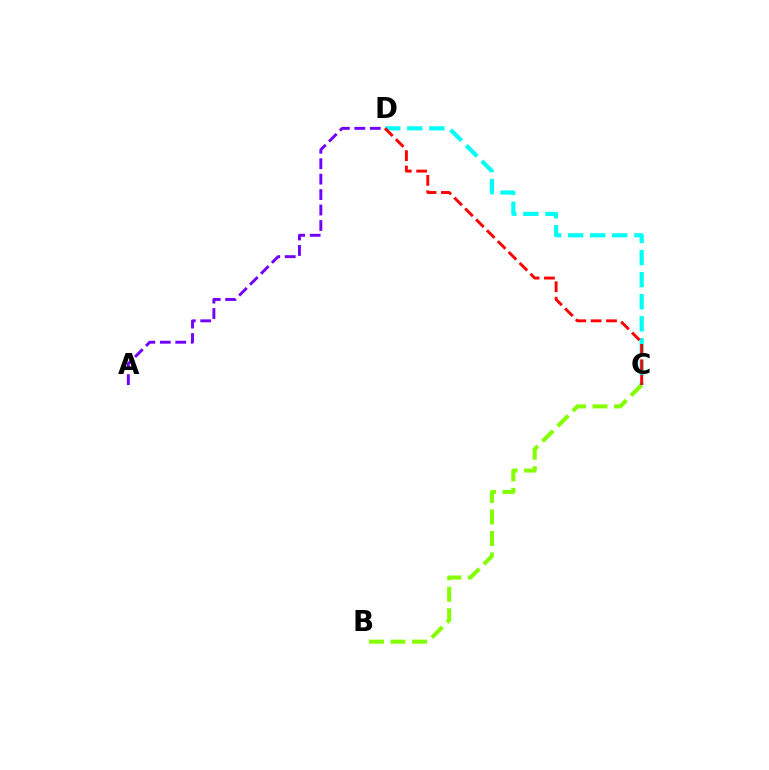{('A', 'D'): [{'color': '#7200ff', 'line_style': 'dashed', 'thickness': 2.1}], ('B', 'C'): [{'color': '#84ff00', 'line_style': 'dashed', 'thickness': 2.92}], ('C', 'D'): [{'color': '#00fff6', 'line_style': 'dashed', 'thickness': 3.0}, {'color': '#ff0000', 'line_style': 'dashed', 'thickness': 2.09}]}